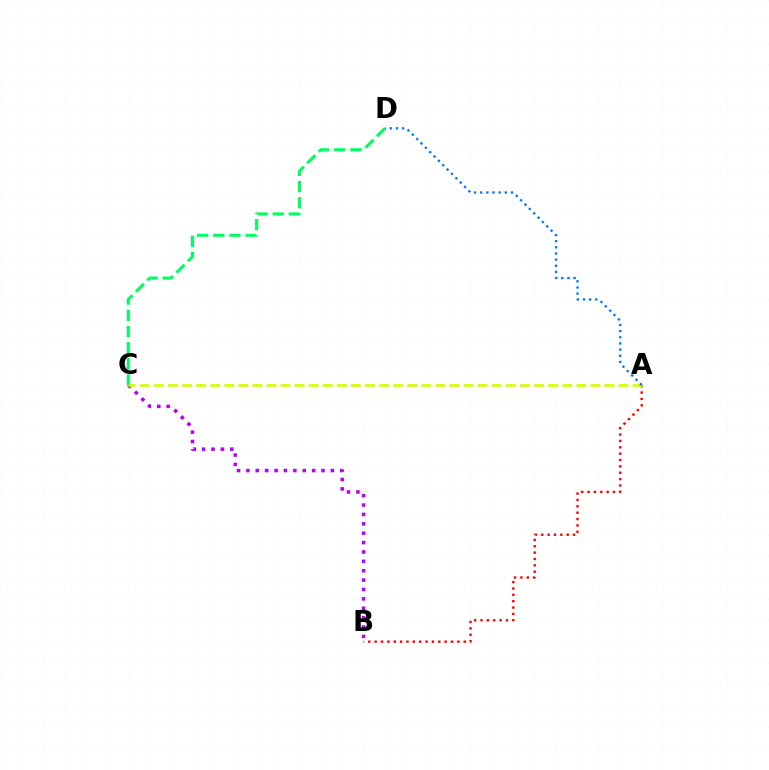{('B', 'C'): [{'color': '#b900ff', 'line_style': 'dotted', 'thickness': 2.55}], ('A', 'B'): [{'color': '#ff0000', 'line_style': 'dotted', 'thickness': 1.73}], ('C', 'D'): [{'color': '#00ff5c', 'line_style': 'dashed', 'thickness': 2.2}], ('A', 'C'): [{'color': '#d1ff00', 'line_style': 'dashed', 'thickness': 1.91}], ('A', 'D'): [{'color': '#0074ff', 'line_style': 'dotted', 'thickness': 1.67}]}